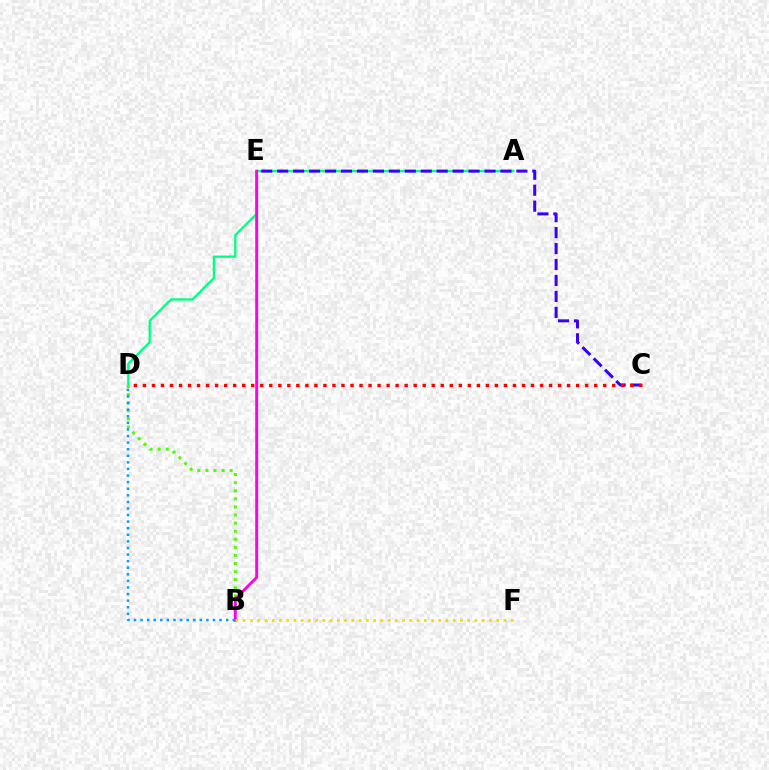{('A', 'D'): [{'color': '#00ff86', 'line_style': 'solid', 'thickness': 1.67}], ('C', 'E'): [{'color': '#3700ff', 'line_style': 'dashed', 'thickness': 2.17}], ('B', 'D'): [{'color': '#4fff00', 'line_style': 'dotted', 'thickness': 2.2}, {'color': '#009eff', 'line_style': 'dotted', 'thickness': 1.79}], ('B', 'E'): [{'color': '#ff00ed', 'line_style': 'solid', 'thickness': 2.1}], ('C', 'D'): [{'color': '#ff0000', 'line_style': 'dotted', 'thickness': 2.45}], ('B', 'F'): [{'color': '#ffd500', 'line_style': 'dotted', 'thickness': 1.97}]}